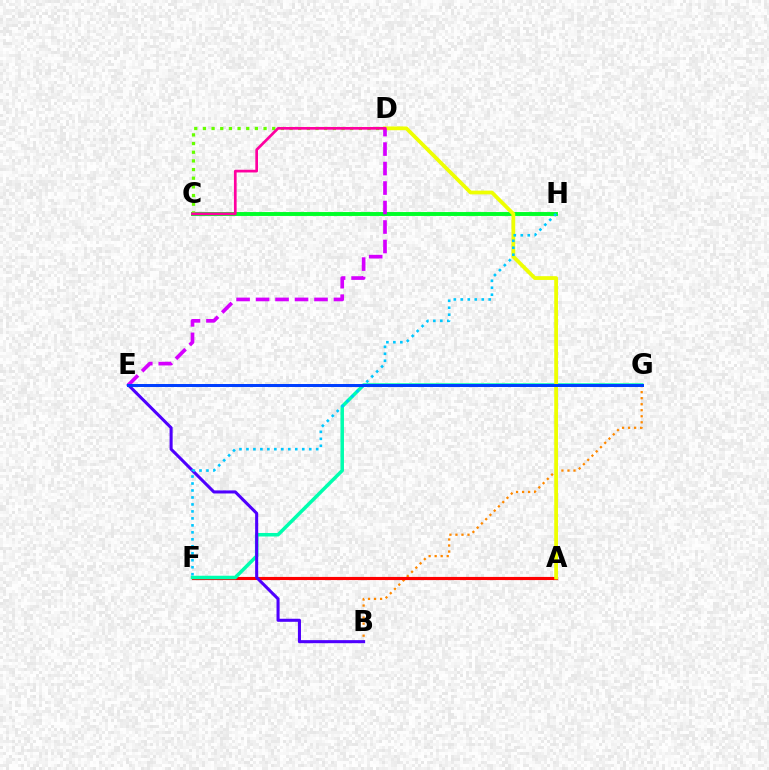{('B', 'G'): [{'color': '#ff8800', 'line_style': 'dotted', 'thickness': 1.64}], ('C', 'H'): [{'color': '#00ff27', 'line_style': 'solid', 'thickness': 2.81}], ('A', 'F'): [{'color': '#ff0000', 'line_style': 'solid', 'thickness': 2.26}], ('F', 'G'): [{'color': '#00ffaf', 'line_style': 'solid', 'thickness': 2.53}], ('C', 'D'): [{'color': '#66ff00', 'line_style': 'dotted', 'thickness': 2.35}, {'color': '#ff00a0', 'line_style': 'solid', 'thickness': 1.94}], ('B', 'E'): [{'color': '#4f00ff', 'line_style': 'solid', 'thickness': 2.2}], ('A', 'D'): [{'color': '#eeff00', 'line_style': 'solid', 'thickness': 2.72}], ('D', 'E'): [{'color': '#d600ff', 'line_style': 'dashed', 'thickness': 2.65}], ('F', 'H'): [{'color': '#00c7ff', 'line_style': 'dotted', 'thickness': 1.9}], ('E', 'G'): [{'color': '#003fff', 'line_style': 'solid', 'thickness': 2.15}]}